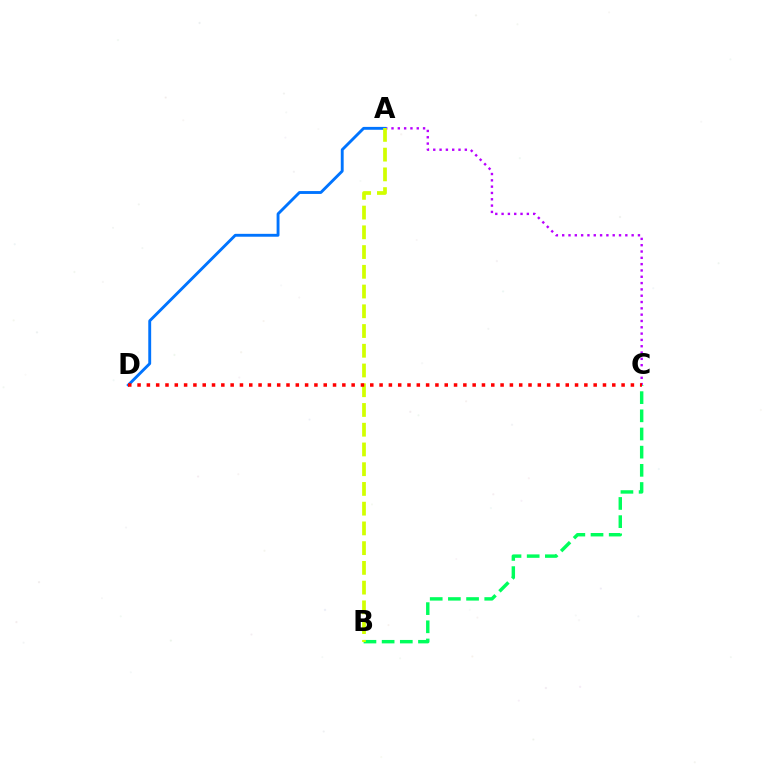{('A', 'C'): [{'color': '#b900ff', 'line_style': 'dotted', 'thickness': 1.72}], ('A', 'D'): [{'color': '#0074ff', 'line_style': 'solid', 'thickness': 2.07}], ('B', 'C'): [{'color': '#00ff5c', 'line_style': 'dashed', 'thickness': 2.47}], ('A', 'B'): [{'color': '#d1ff00', 'line_style': 'dashed', 'thickness': 2.68}], ('C', 'D'): [{'color': '#ff0000', 'line_style': 'dotted', 'thickness': 2.53}]}